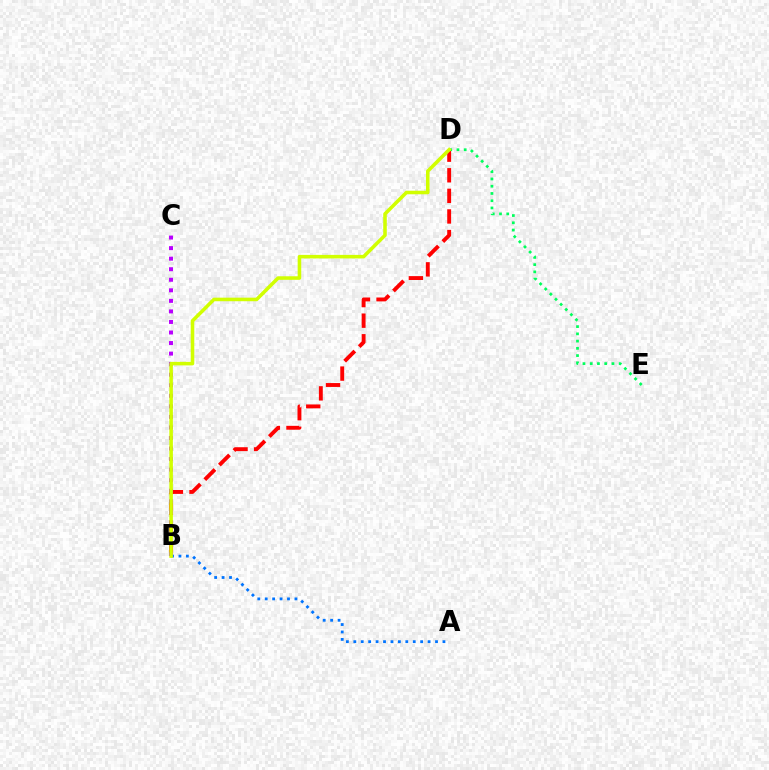{('B', 'D'): [{'color': '#ff0000', 'line_style': 'dashed', 'thickness': 2.8}, {'color': '#d1ff00', 'line_style': 'solid', 'thickness': 2.56}], ('D', 'E'): [{'color': '#00ff5c', 'line_style': 'dotted', 'thickness': 1.97}], ('B', 'C'): [{'color': '#b900ff', 'line_style': 'dotted', 'thickness': 2.87}], ('A', 'B'): [{'color': '#0074ff', 'line_style': 'dotted', 'thickness': 2.02}]}